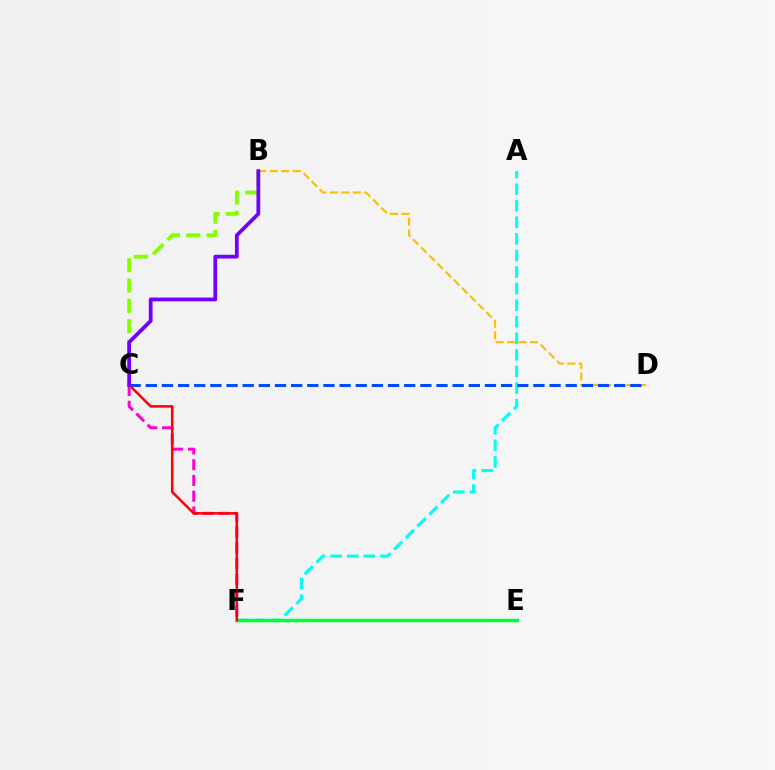{('A', 'F'): [{'color': '#00fff6', 'line_style': 'dashed', 'thickness': 2.25}], ('B', 'C'): [{'color': '#84ff00', 'line_style': 'dashed', 'thickness': 2.77}, {'color': '#7200ff', 'line_style': 'solid', 'thickness': 2.7}], ('C', 'F'): [{'color': '#ff00cf', 'line_style': 'dashed', 'thickness': 2.14}, {'color': '#ff0000', 'line_style': 'solid', 'thickness': 1.82}], ('B', 'D'): [{'color': '#ffbd00', 'line_style': 'dashed', 'thickness': 1.56}], ('E', 'F'): [{'color': '#00ff39', 'line_style': 'solid', 'thickness': 2.49}], ('C', 'D'): [{'color': '#004bff', 'line_style': 'dashed', 'thickness': 2.19}]}